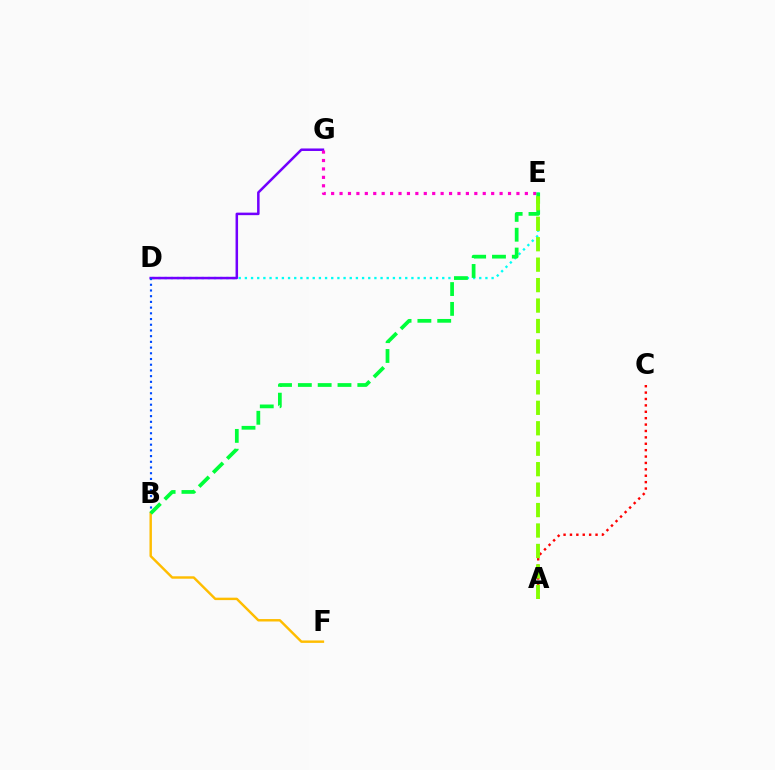{('D', 'E'): [{'color': '#00fff6', 'line_style': 'dotted', 'thickness': 1.68}], ('B', 'F'): [{'color': '#ffbd00', 'line_style': 'solid', 'thickness': 1.75}], ('D', 'G'): [{'color': '#7200ff', 'line_style': 'solid', 'thickness': 1.81}], ('A', 'C'): [{'color': '#ff0000', 'line_style': 'dotted', 'thickness': 1.74}], ('E', 'G'): [{'color': '#ff00cf', 'line_style': 'dotted', 'thickness': 2.29}], ('B', 'D'): [{'color': '#004bff', 'line_style': 'dotted', 'thickness': 1.55}], ('B', 'E'): [{'color': '#00ff39', 'line_style': 'dashed', 'thickness': 2.69}], ('A', 'E'): [{'color': '#84ff00', 'line_style': 'dashed', 'thickness': 2.78}]}